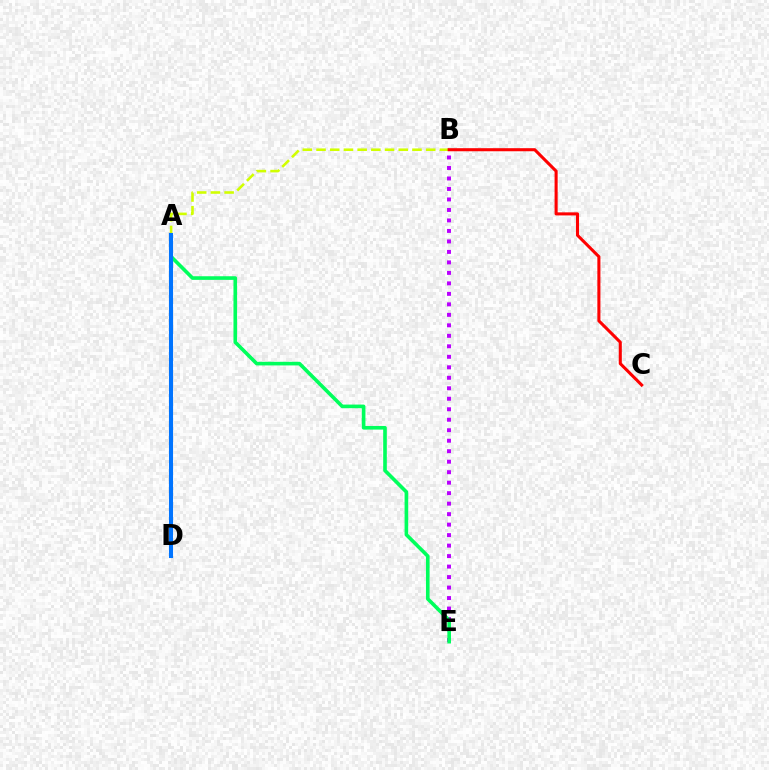{('B', 'E'): [{'color': '#b900ff', 'line_style': 'dotted', 'thickness': 2.85}], ('A', 'B'): [{'color': '#d1ff00', 'line_style': 'dashed', 'thickness': 1.86}], ('A', 'E'): [{'color': '#00ff5c', 'line_style': 'solid', 'thickness': 2.61}], ('A', 'D'): [{'color': '#0074ff', 'line_style': 'solid', 'thickness': 2.94}], ('B', 'C'): [{'color': '#ff0000', 'line_style': 'solid', 'thickness': 2.21}]}